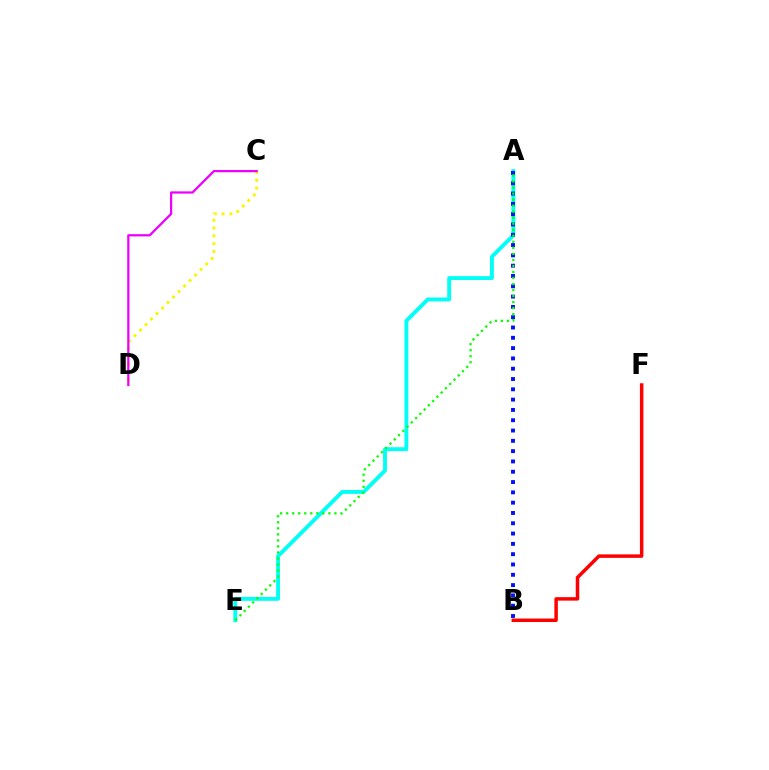{('A', 'E'): [{'color': '#00fff6', 'line_style': 'solid', 'thickness': 2.79}, {'color': '#08ff00', 'line_style': 'dotted', 'thickness': 1.64}], ('A', 'B'): [{'color': '#0010ff', 'line_style': 'dotted', 'thickness': 2.8}], ('B', 'F'): [{'color': '#ff0000', 'line_style': 'solid', 'thickness': 2.5}], ('C', 'D'): [{'color': '#fcf500', 'line_style': 'dotted', 'thickness': 2.12}, {'color': '#ee00ff', 'line_style': 'solid', 'thickness': 1.62}]}